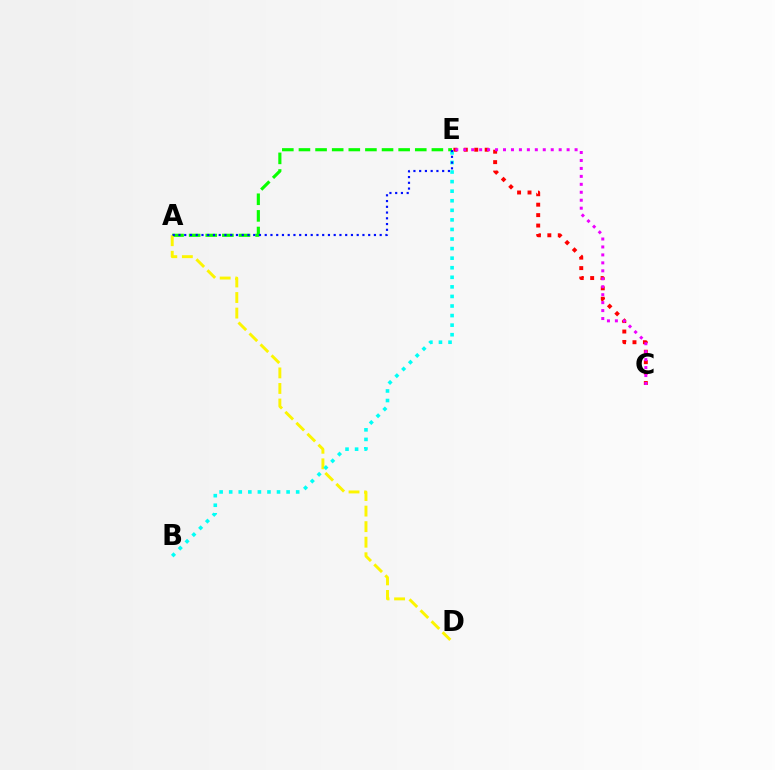{('C', 'E'): [{'color': '#ff0000', 'line_style': 'dotted', 'thickness': 2.83}, {'color': '#ee00ff', 'line_style': 'dotted', 'thickness': 2.16}], ('A', 'E'): [{'color': '#08ff00', 'line_style': 'dashed', 'thickness': 2.26}, {'color': '#0010ff', 'line_style': 'dotted', 'thickness': 1.56}], ('A', 'D'): [{'color': '#fcf500', 'line_style': 'dashed', 'thickness': 2.11}], ('B', 'E'): [{'color': '#00fff6', 'line_style': 'dotted', 'thickness': 2.6}]}